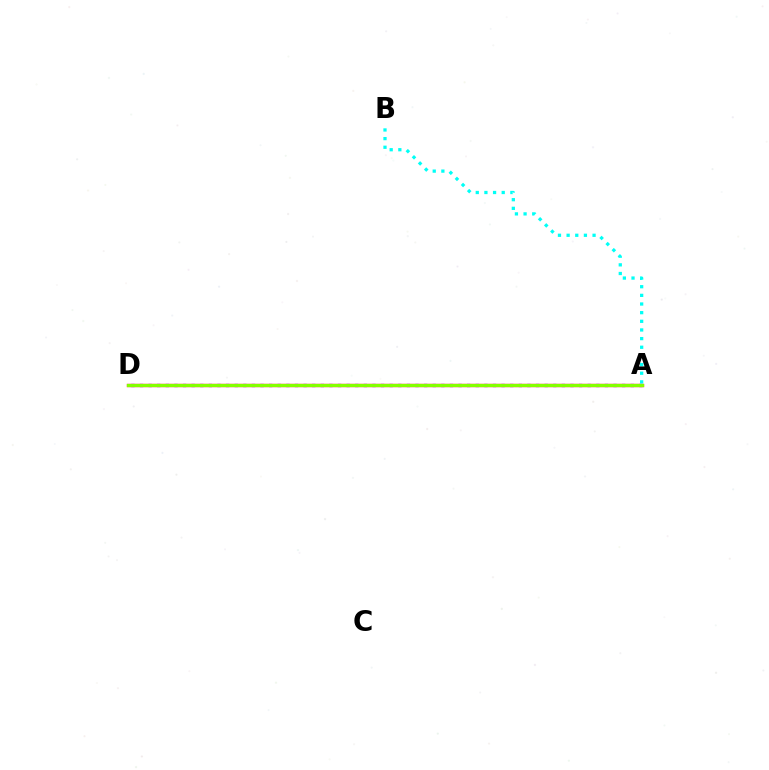{('A', 'D'): [{'color': '#ff0000', 'line_style': 'solid', 'thickness': 2.38}, {'color': '#7200ff', 'line_style': 'dotted', 'thickness': 2.34}, {'color': '#84ff00', 'line_style': 'solid', 'thickness': 2.28}], ('A', 'B'): [{'color': '#00fff6', 'line_style': 'dotted', 'thickness': 2.35}]}